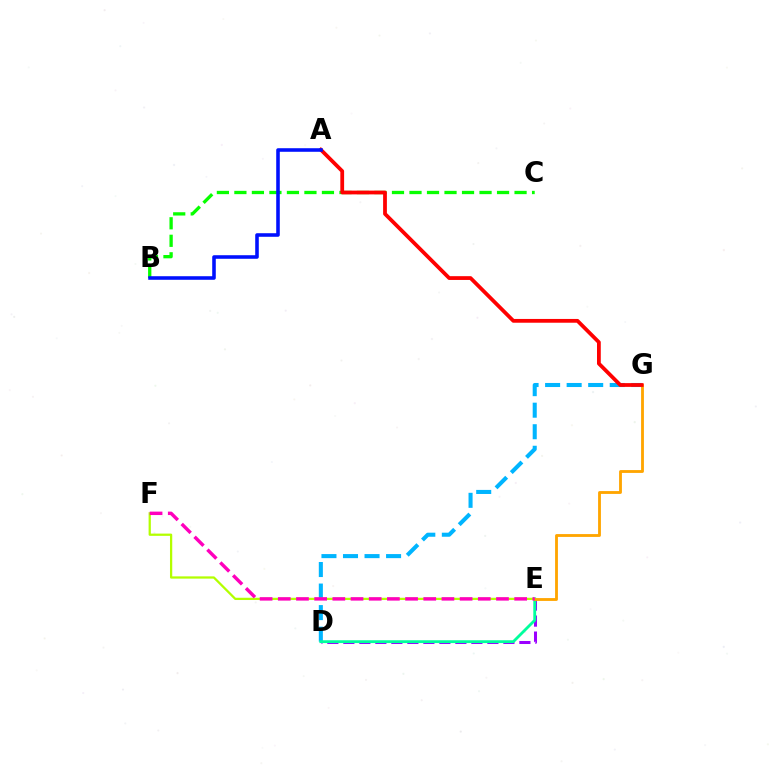{('D', 'G'): [{'color': '#00b5ff', 'line_style': 'dashed', 'thickness': 2.93}], ('D', 'E'): [{'color': '#9b00ff', 'line_style': 'dashed', 'thickness': 2.17}, {'color': '#00ff9d', 'line_style': 'solid', 'thickness': 2.03}], ('E', 'F'): [{'color': '#b3ff00', 'line_style': 'solid', 'thickness': 1.62}, {'color': '#ff00bd', 'line_style': 'dashed', 'thickness': 2.47}], ('B', 'C'): [{'color': '#08ff00', 'line_style': 'dashed', 'thickness': 2.38}], ('E', 'G'): [{'color': '#ffa500', 'line_style': 'solid', 'thickness': 2.04}], ('A', 'G'): [{'color': '#ff0000', 'line_style': 'solid', 'thickness': 2.72}], ('A', 'B'): [{'color': '#0010ff', 'line_style': 'solid', 'thickness': 2.57}]}